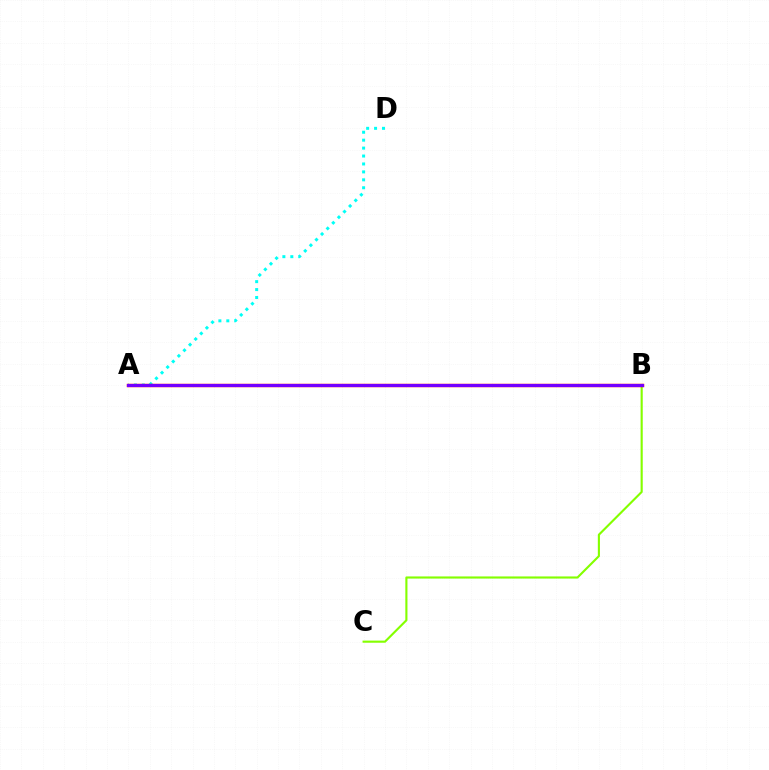{('A', 'D'): [{'color': '#00fff6', 'line_style': 'dotted', 'thickness': 2.16}], ('B', 'C'): [{'color': '#84ff00', 'line_style': 'solid', 'thickness': 1.53}], ('A', 'B'): [{'color': '#ff0000', 'line_style': 'solid', 'thickness': 2.46}, {'color': '#7200ff', 'line_style': 'solid', 'thickness': 2.23}]}